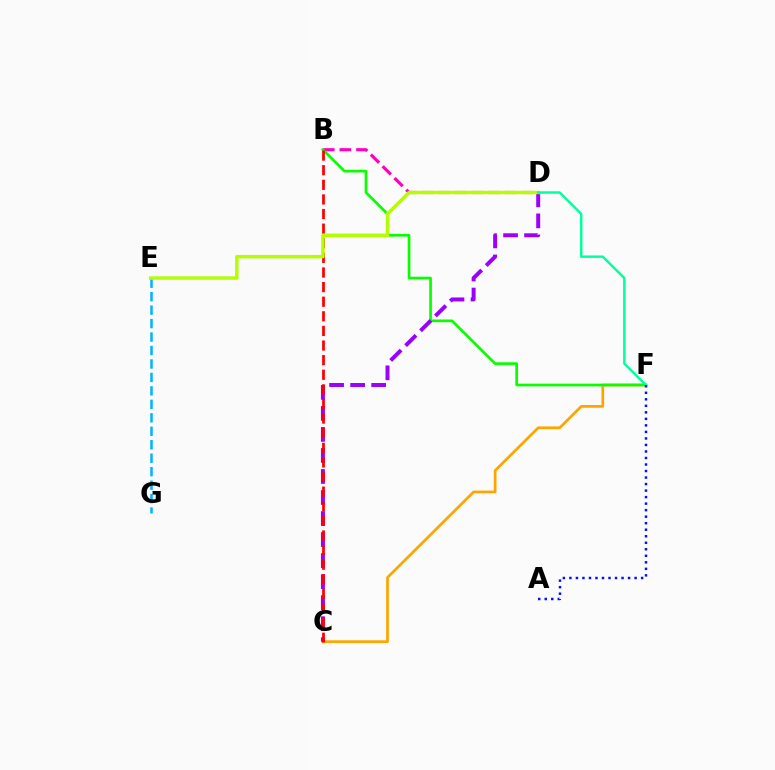{('E', 'G'): [{'color': '#00b5ff', 'line_style': 'dashed', 'thickness': 1.83}], ('B', 'D'): [{'color': '#ff00bd', 'line_style': 'dashed', 'thickness': 2.26}], ('C', 'F'): [{'color': '#ffa500', 'line_style': 'solid', 'thickness': 1.96}], ('B', 'F'): [{'color': '#08ff00', 'line_style': 'solid', 'thickness': 1.93}], ('C', 'D'): [{'color': '#9b00ff', 'line_style': 'dashed', 'thickness': 2.86}], ('B', 'C'): [{'color': '#ff0000', 'line_style': 'dashed', 'thickness': 1.98}], ('D', 'E'): [{'color': '#b3ff00', 'line_style': 'solid', 'thickness': 2.48}], ('D', 'F'): [{'color': '#00ff9d', 'line_style': 'solid', 'thickness': 1.74}], ('A', 'F'): [{'color': '#0010ff', 'line_style': 'dotted', 'thickness': 1.77}]}